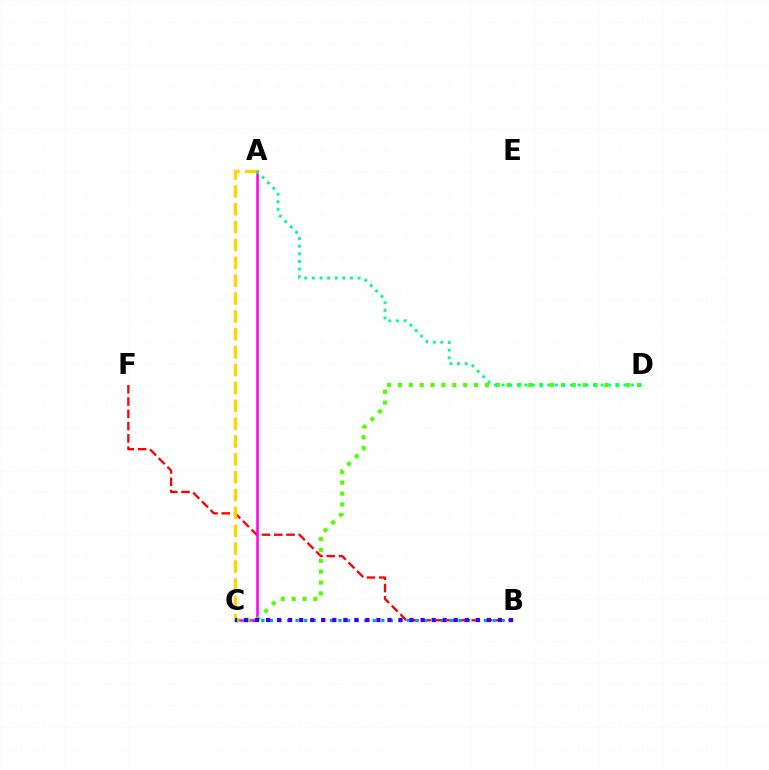{('B', 'F'): [{'color': '#ff0000', 'line_style': 'dashed', 'thickness': 1.67}], ('B', 'C'): [{'color': '#009eff', 'line_style': 'dotted', 'thickness': 2.33}, {'color': '#3700ff', 'line_style': 'dotted', 'thickness': 3.0}], ('A', 'C'): [{'color': '#ff00ed', 'line_style': 'solid', 'thickness': 1.81}, {'color': '#ffd500', 'line_style': 'dashed', 'thickness': 2.43}], ('C', 'D'): [{'color': '#4fff00', 'line_style': 'dotted', 'thickness': 2.95}], ('A', 'D'): [{'color': '#00ff86', 'line_style': 'dotted', 'thickness': 2.07}]}